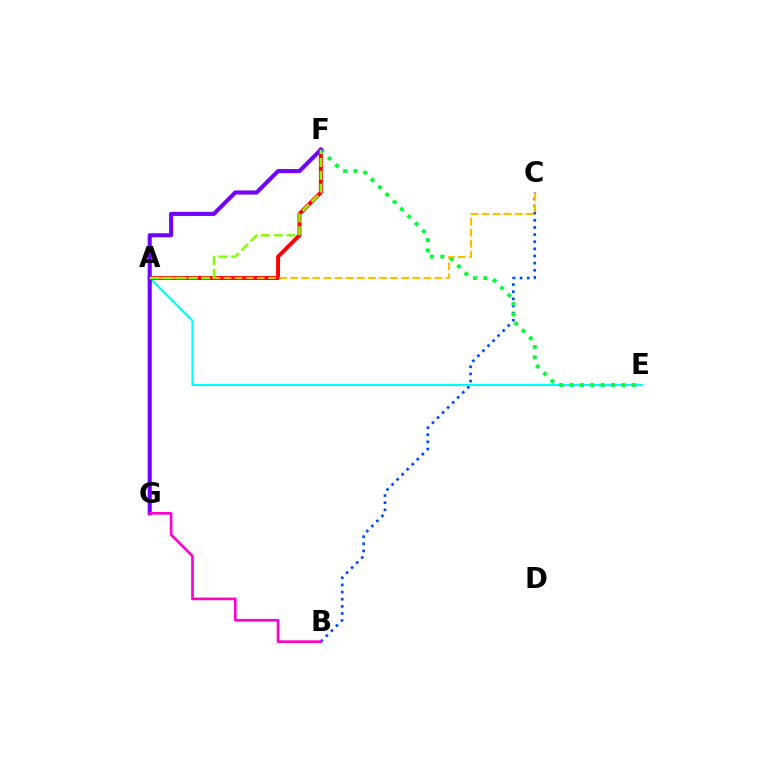{('B', 'C'): [{'color': '#004bff', 'line_style': 'dotted', 'thickness': 1.94}], ('A', 'E'): [{'color': '#00fff6', 'line_style': 'solid', 'thickness': 1.54}], ('A', 'F'): [{'color': '#ff0000', 'line_style': 'solid', 'thickness': 2.83}, {'color': '#84ff00', 'line_style': 'dashed', 'thickness': 1.75}], ('E', 'F'): [{'color': '#00ff39', 'line_style': 'dotted', 'thickness': 2.82}], ('F', 'G'): [{'color': '#7200ff', 'line_style': 'solid', 'thickness': 2.95}], ('A', 'C'): [{'color': '#ffbd00', 'line_style': 'dashed', 'thickness': 1.51}], ('B', 'G'): [{'color': '#ff00cf', 'line_style': 'solid', 'thickness': 1.92}]}